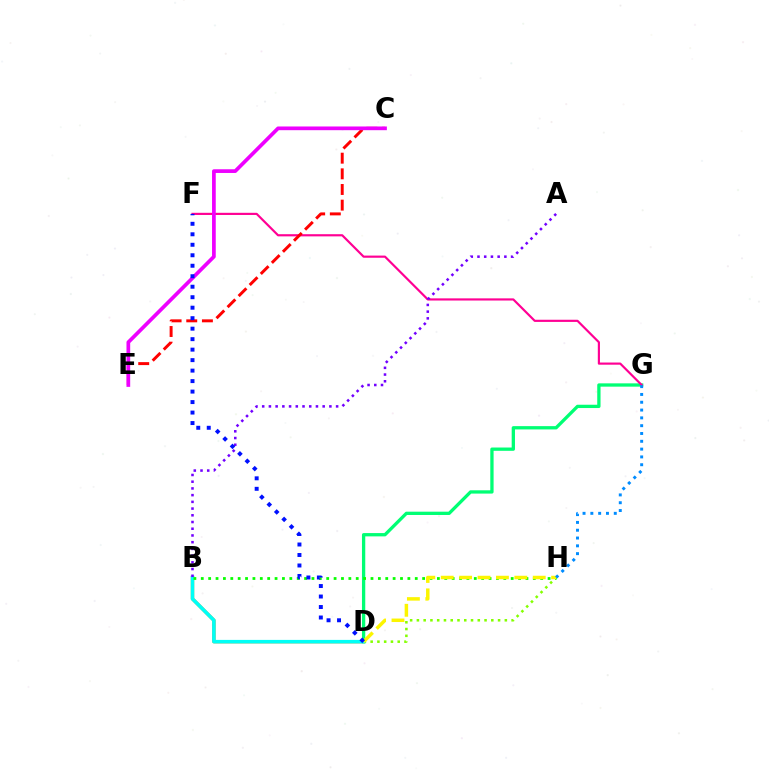{('B', 'D'): [{'color': '#ff7c00', 'line_style': 'solid', 'thickness': 2.39}, {'color': '#00fff6', 'line_style': 'solid', 'thickness': 2.55}], ('D', 'H'): [{'color': '#84ff00', 'line_style': 'dotted', 'thickness': 1.84}, {'color': '#fcf500', 'line_style': 'dashed', 'thickness': 2.5}], ('D', 'G'): [{'color': '#00ff74', 'line_style': 'solid', 'thickness': 2.37}], ('F', 'G'): [{'color': '#ff0094', 'line_style': 'solid', 'thickness': 1.56}], ('C', 'E'): [{'color': '#ff0000', 'line_style': 'dashed', 'thickness': 2.13}, {'color': '#ee00ff', 'line_style': 'solid', 'thickness': 2.67}], ('A', 'B'): [{'color': '#7200ff', 'line_style': 'dotted', 'thickness': 1.83}], ('B', 'H'): [{'color': '#08ff00', 'line_style': 'dotted', 'thickness': 2.0}], ('G', 'H'): [{'color': '#008cff', 'line_style': 'dotted', 'thickness': 2.12}], ('D', 'F'): [{'color': '#0010ff', 'line_style': 'dotted', 'thickness': 2.85}]}